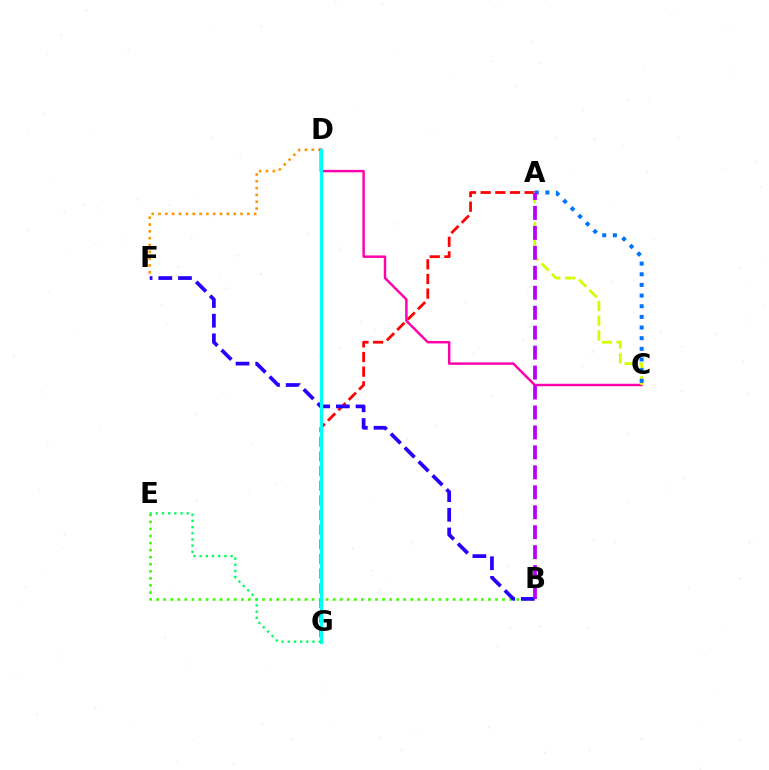{('A', 'G'): [{'color': '#ff0000', 'line_style': 'dashed', 'thickness': 1.99}], ('D', 'F'): [{'color': '#ff9400', 'line_style': 'dotted', 'thickness': 1.85}], ('B', 'E'): [{'color': '#3dff00', 'line_style': 'dotted', 'thickness': 1.92}], ('C', 'D'): [{'color': '#ff00ac', 'line_style': 'solid', 'thickness': 1.76}], ('B', 'F'): [{'color': '#2500ff', 'line_style': 'dashed', 'thickness': 2.67}], ('D', 'G'): [{'color': '#00fff6', 'line_style': 'solid', 'thickness': 2.3}], ('A', 'C'): [{'color': '#d1ff00', 'line_style': 'dashed', 'thickness': 2.0}, {'color': '#0074ff', 'line_style': 'dotted', 'thickness': 2.89}], ('A', 'B'): [{'color': '#b900ff', 'line_style': 'dashed', 'thickness': 2.71}], ('E', 'G'): [{'color': '#00ff5c', 'line_style': 'dotted', 'thickness': 1.68}]}